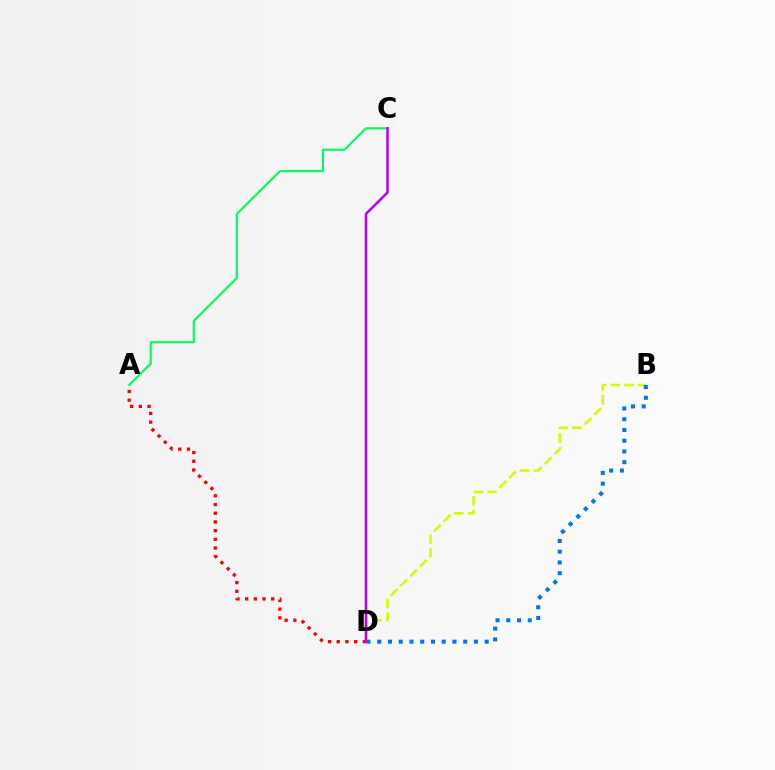{('A', 'C'): [{'color': '#00ff5c', 'line_style': 'solid', 'thickness': 1.55}], ('B', 'D'): [{'color': '#d1ff00', 'line_style': 'dashed', 'thickness': 1.87}, {'color': '#0074ff', 'line_style': 'dotted', 'thickness': 2.92}], ('A', 'D'): [{'color': '#ff0000', 'line_style': 'dotted', 'thickness': 2.36}], ('C', 'D'): [{'color': '#b900ff', 'line_style': 'solid', 'thickness': 1.82}]}